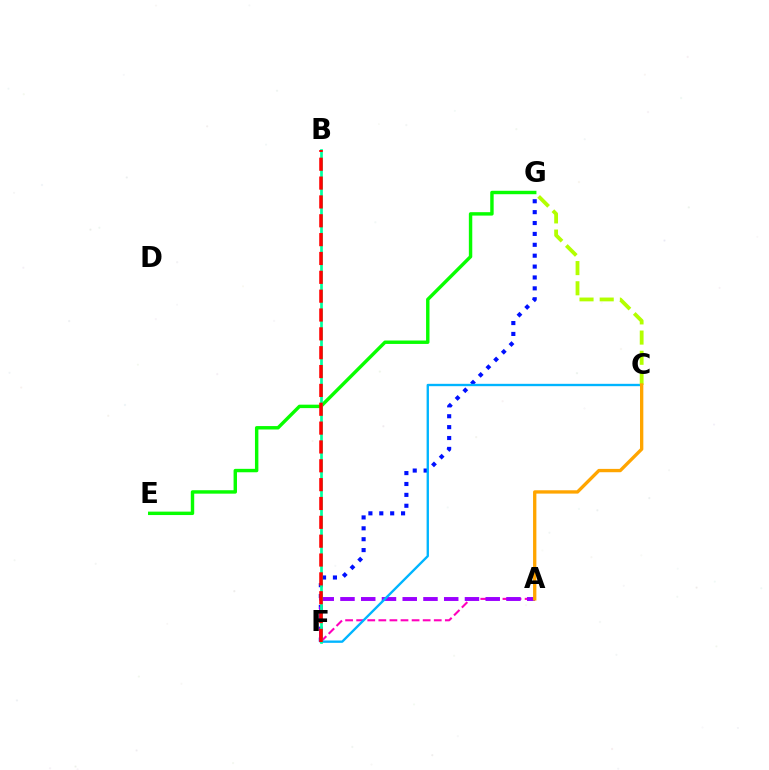{('A', 'F'): [{'color': '#ff00bd', 'line_style': 'dashed', 'thickness': 1.51}, {'color': '#9b00ff', 'line_style': 'dashed', 'thickness': 2.82}], ('F', 'G'): [{'color': '#0010ff', 'line_style': 'dotted', 'thickness': 2.96}], ('E', 'G'): [{'color': '#08ff00', 'line_style': 'solid', 'thickness': 2.47}], ('C', 'F'): [{'color': '#00b5ff', 'line_style': 'solid', 'thickness': 1.69}], ('C', 'G'): [{'color': '#b3ff00', 'line_style': 'dashed', 'thickness': 2.74}], ('B', 'F'): [{'color': '#00ff9d', 'line_style': 'solid', 'thickness': 1.94}, {'color': '#ff0000', 'line_style': 'dashed', 'thickness': 2.56}], ('A', 'C'): [{'color': '#ffa500', 'line_style': 'solid', 'thickness': 2.4}]}